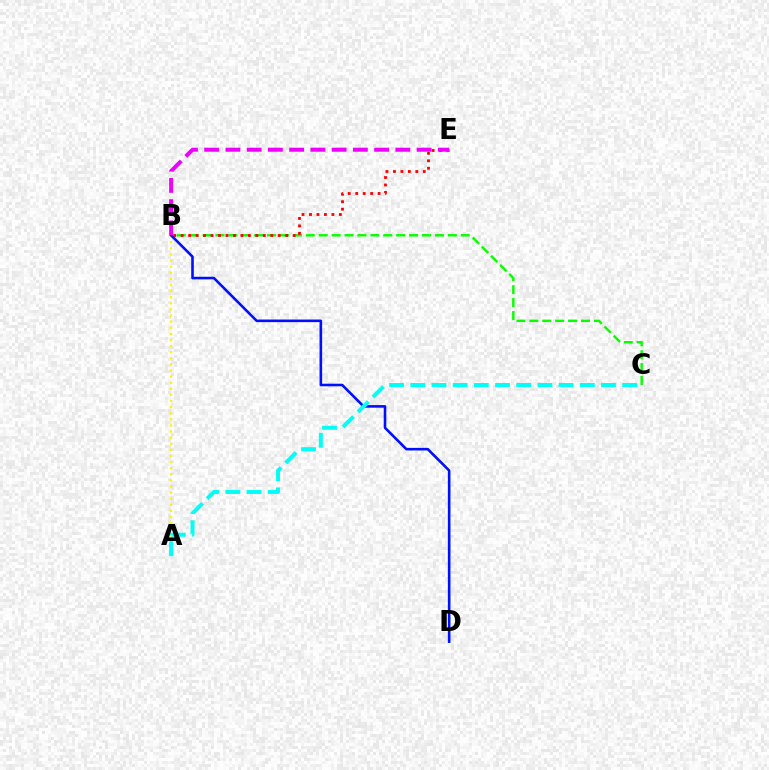{('B', 'C'): [{'color': '#08ff00', 'line_style': 'dashed', 'thickness': 1.75}], ('B', 'E'): [{'color': '#ff0000', 'line_style': 'dotted', 'thickness': 2.03}, {'color': '#ee00ff', 'line_style': 'dashed', 'thickness': 2.89}], ('A', 'B'): [{'color': '#fcf500', 'line_style': 'dotted', 'thickness': 1.66}], ('B', 'D'): [{'color': '#0010ff', 'line_style': 'solid', 'thickness': 1.87}], ('A', 'C'): [{'color': '#00fff6', 'line_style': 'dashed', 'thickness': 2.88}]}